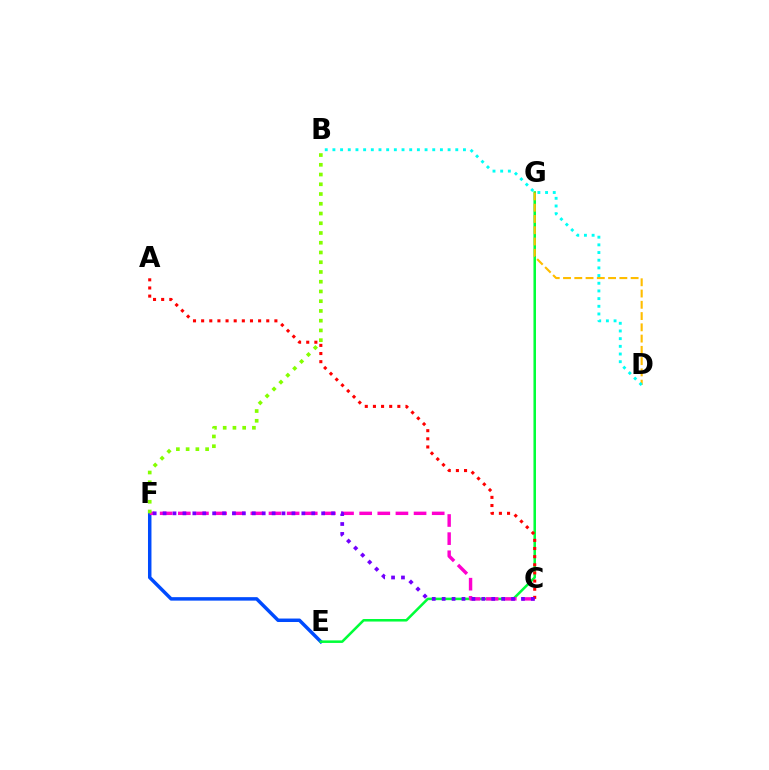{('E', 'F'): [{'color': '#004bff', 'line_style': 'solid', 'thickness': 2.5}], ('E', 'G'): [{'color': '#00ff39', 'line_style': 'solid', 'thickness': 1.83}], ('C', 'F'): [{'color': '#ff00cf', 'line_style': 'dashed', 'thickness': 2.46}, {'color': '#7200ff', 'line_style': 'dotted', 'thickness': 2.69}], ('D', 'G'): [{'color': '#ffbd00', 'line_style': 'dashed', 'thickness': 1.53}], ('A', 'C'): [{'color': '#ff0000', 'line_style': 'dotted', 'thickness': 2.21}], ('B', 'F'): [{'color': '#84ff00', 'line_style': 'dotted', 'thickness': 2.65}], ('B', 'D'): [{'color': '#00fff6', 'line_style': 'dotted', 'thickness': 2.09}]}